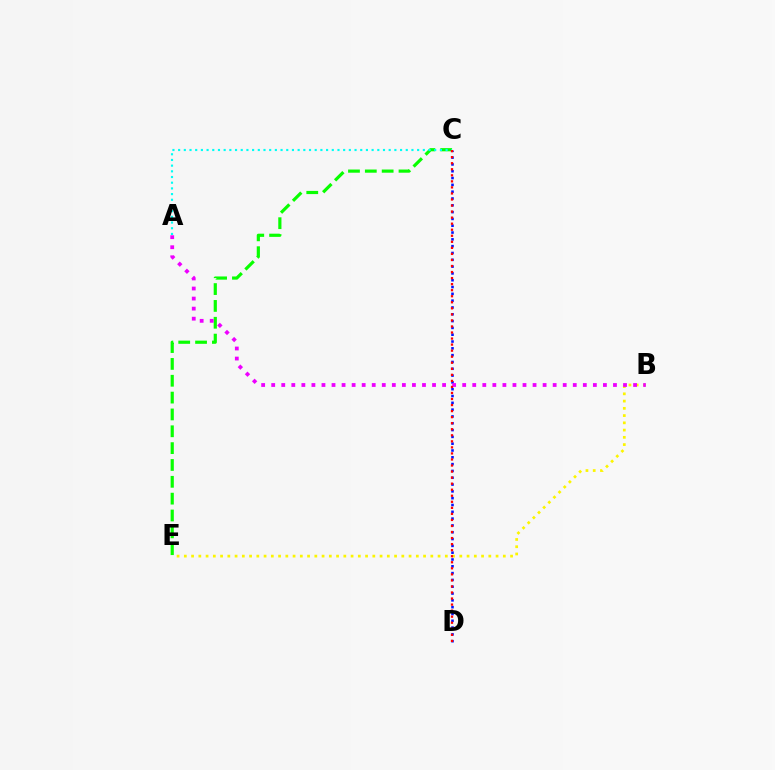{('C', 'E'): [{'color': '#08ff00', 'line_style': 'dashed', 'thickness': 2.29}], ('B', 'E'): [{'color': '#fcf500', 'line_style': 'dotted', 'thickness': 1.97}], ('C', 'D'): [{'color': '#0010ff', 'line_style': 'dotted', 'thickness': 1.85}, {'color': '#ff0000', 'line_style': 'dotted', 'thickness': 1.64}], ('A', 'B'): [{'color': '#ee00ff', 'line_style': 'dotted', 'thickness': 2.73}], ('A', 'C'): [{'color': '#00fff6', 'line_style': 'dotted', 'thickness': 1.55}]}